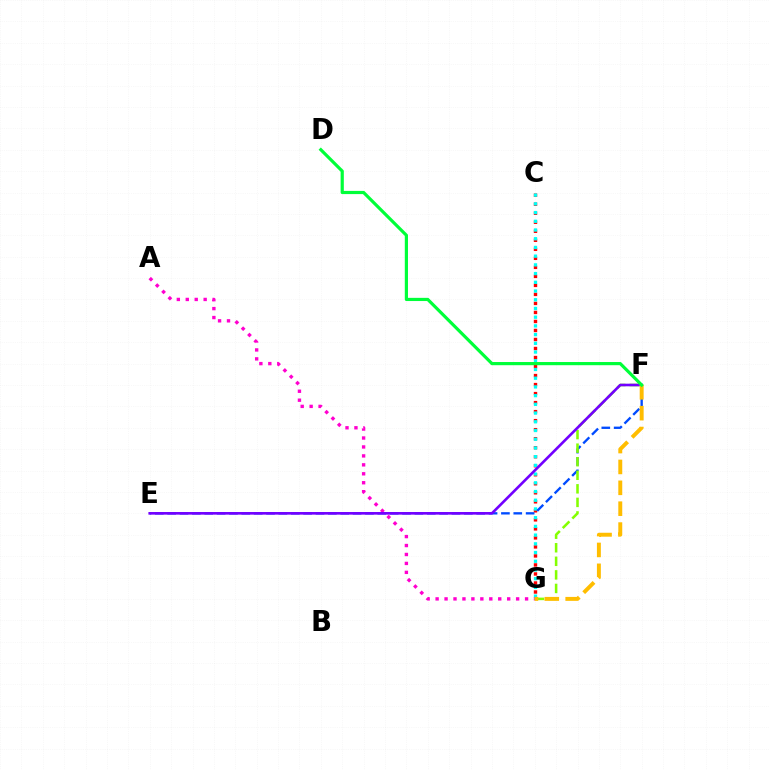{('C', 'G'): [{'color': '#ff0000', 'line_style': 'dotted', 'thickness': 2.45}, {'color': '#00fff6', 'line_style': 'dotted', 'thickness': 2.37}], ('A', 'G'): [{'color': '#ff00cf', 'line_style': 'dotted', 'thickness': 2.43}], ('E', 'F'): [{'color': '#004bff', 'line_style': 'dashed', 'thickness': 1.68}, {'color': '#7200ff', 'line_style': 'solid', 'thickness': 1.9}], ('F', 'G'): [{'color': '#84ff00', 'line_style': 'dashed', 'thickness': 1.84}, {'color': '#ffbd00', 'line_style': 'dashed', 'thickness': 2.84}], ('D', 'F'): [{'color': '#00ff39', 'line_style': 'solid', 'thickness': 2.29}]}